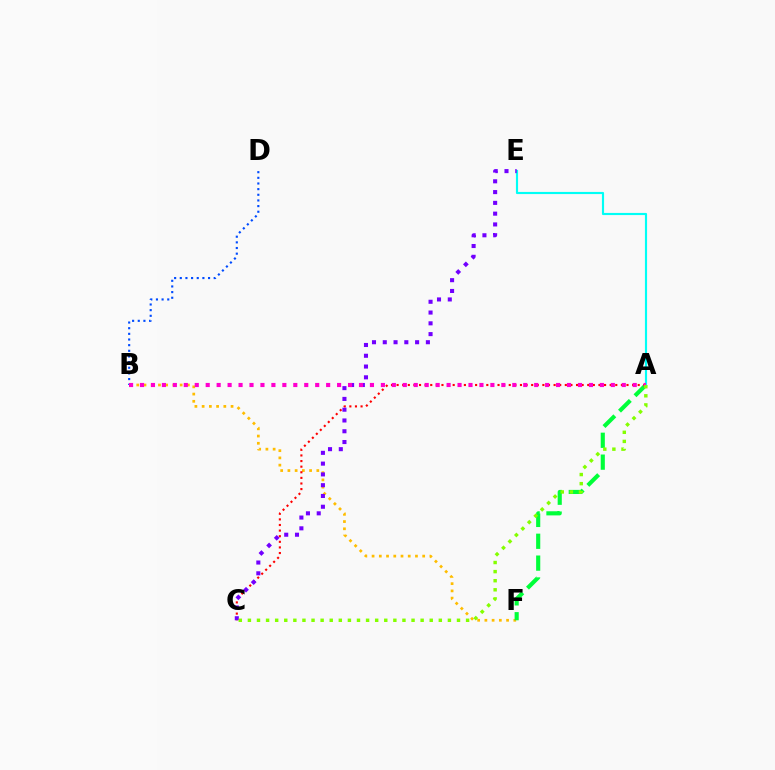{('B', 'F'): [{'color': '#ffbd00', 'line_style': 'dotted', 'thickness': 1.96}], ('A', 'F'): [{'color': '#00ff39', 'line_style': 'dashed', 'thickness': 2.97}], ('A', 'E'): [{'color': '#00fff6', 'line_style': 'solid', 'thickness': 1.55}], ('B', 'D'): [{'color': '#004bff', 'line_style': 'dotted', 'thickness': 1.54}], ('A', 'C'): [{'color': '#ff0000', 'line_style': 'dotted', 'thickness': 1.52}, {'color': '#84ff00', 'line_style': 'dotted', 'thickness': 2.47}], ('C', 'E'): [{'color': '#7200ff', 'line_style': 'dotted', 'thickness': 2.93}], ('A', 'B'): [{'color': '#ff00cf', 'line_style': 'dotted', 'thickness': 2.97}]}